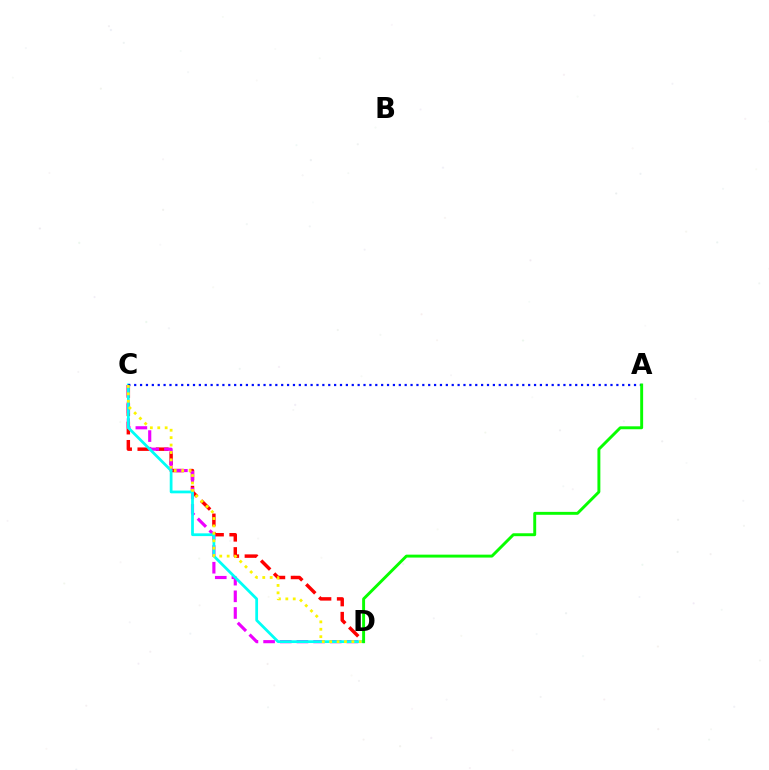{('C', 'D'): [{'color': '#ff0000', 'line_style': 'dashed', 'thickness': 2.49}, {'color': '#ee00ff', 'line_style': 'dashed', 'thickness': 2.26}, {'color': '#00fff6', 'line_style': 'solid', 'thickness': 1.99}, {'color': '#fcf500', 'line_style': 'dotted', 'thickness': 2.01}], ('A', 'C'): [{'color': '#0010ff', 'line_style': 'dotted', 'thickness': 1.6}], ('A', 'D'): [{'color': '#08ff00', 'line_style': 'solid', 'thickness': 2.1}]}